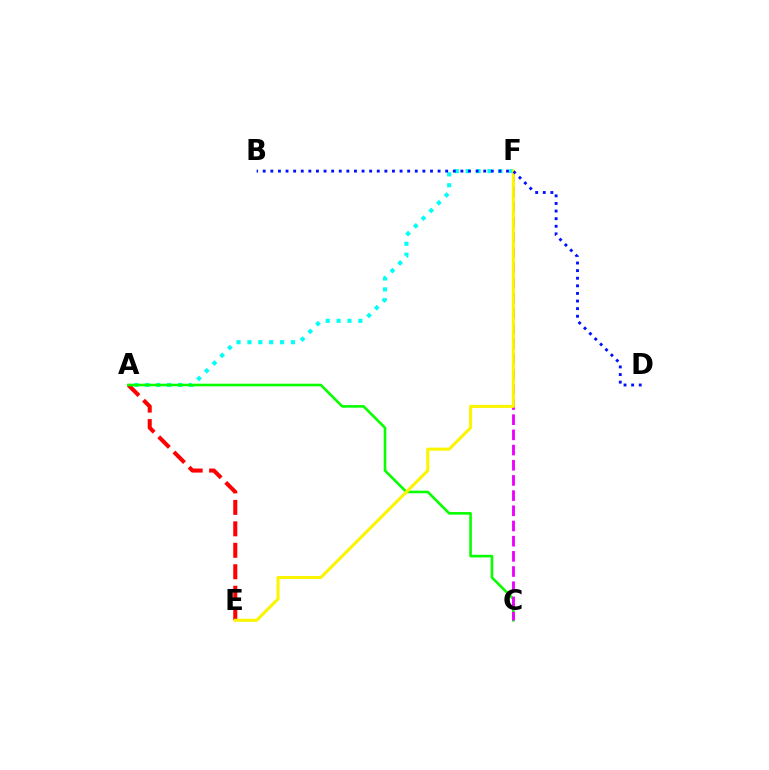{('A', 'E'): [{'color': '#ff0000', 'line_style': 'dashed', 'thickness': 2.92}], ('A', 'F'): [{'color': '#00fff6', 'line_style': 'dotted', 'thickness': 2.96}], ('A', 'C'): [{'color': '#08ff00', 'line_style': 'solid', 'thickness': 1.88}], ('C', 'F'): [{'color': '#ee00ff', 'line_style': 'dashed', 'thickness': 2.06}], ('E', 'F'): [{'color': '#fcf500', 'line_style': 'solid', 'thickness': 2.2}], ('B', 'D'): [{'color': '#0010ff', 'line_style': 'dotted', 'thickness': 2.07}]}